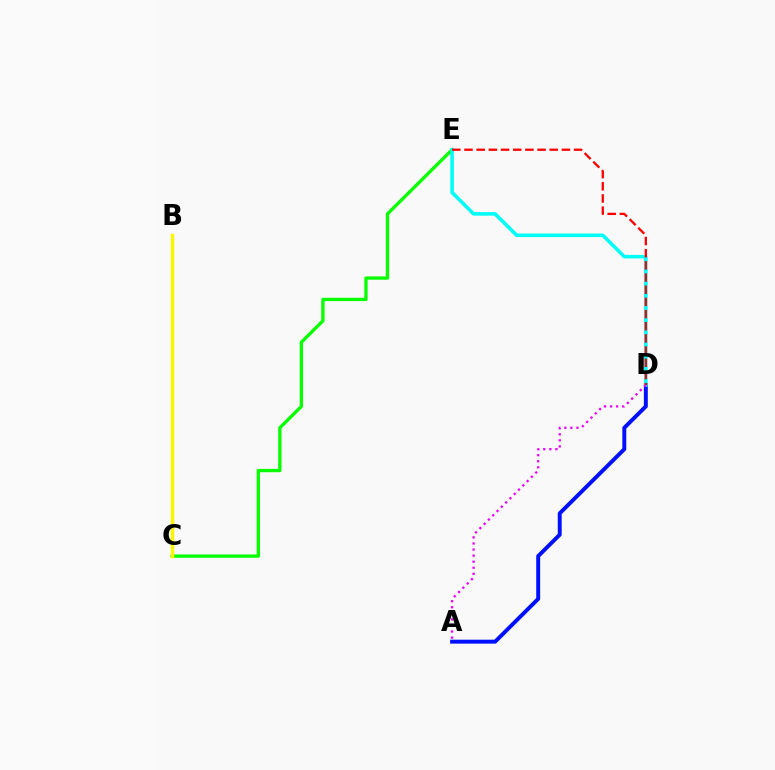{('C', 'E'): [{'color': '#08ff00', 'line_style': 'solid', 'thickness': 2.39}], ('A', 'D'): [{'color': '#0010ff', 'line_style': 'solid', 'thickness': 2.84}, {'color': '#ee00ff', 'line_style': 'dotted', 'thickness': 1.65}], ('D', 'E'): [{'color': '#00fff6', 'line_style': 'solid', 'thickness': 2.57}, {'color': '#ff0000', 'line_style': 'dashed', 'thickness': 1.65}], ('B', 'C'): [{'color': '#fcf500', 'line_style': 'solid', 'thickness': 2.5}]}